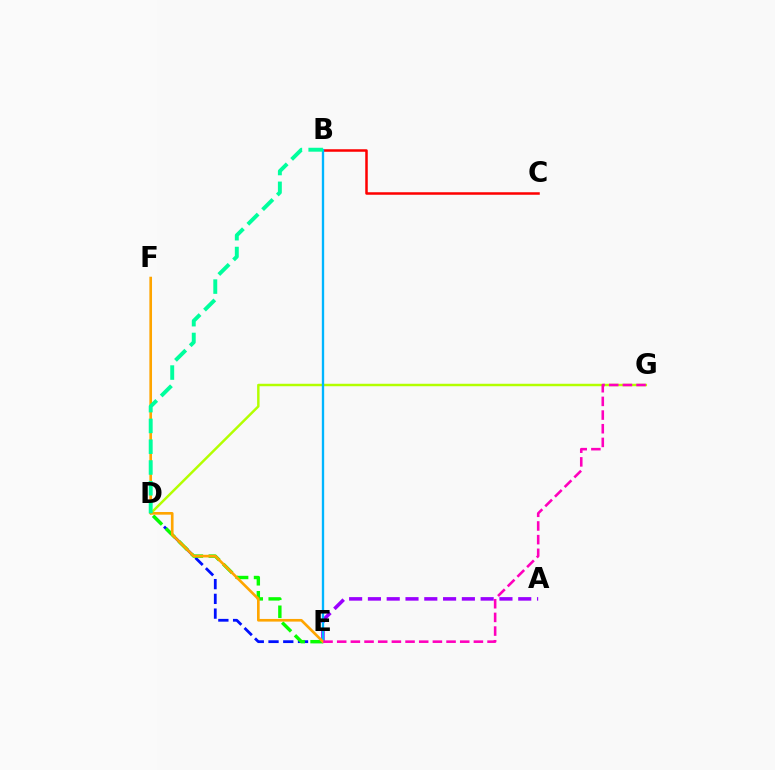{('D', 'E'): [{'color': '#0010ff', 'line_style': 'dashed', 'thickness': 2.0}, {'color': '#08ff00', 'line_style': 'dashed', 'thickness': 2.45}], ('B', 'C'): [{'color': '#ff0000', 'line_style': 'solid', 'thickness': 1.81}], ('D', 'G'): [{'color': '#b3ff00', 'line_style': 'solid', 'thickness': 1.77}], ('A', 'E'): [{'color': '#9b00ff', 'line_style': 'dashed', 'thickness': 2.55}], ('B', 'E'): [{'color': '#00b5ff', 'line_style': 'solid', 'thickness': 1.69}], ('E', 'F'): [{'color': '#ffa500', 'line_style': 'solid', 'thickness': 1.91}], ('E', 'G'): [{'color': '#ff00bd', 'line_style': 'dashed', 'thickness': 1.86}], ('B', 'D'): [{'color': '#00ff9d', 'line_style': 'dashed', 'thickness': 2.82}]}